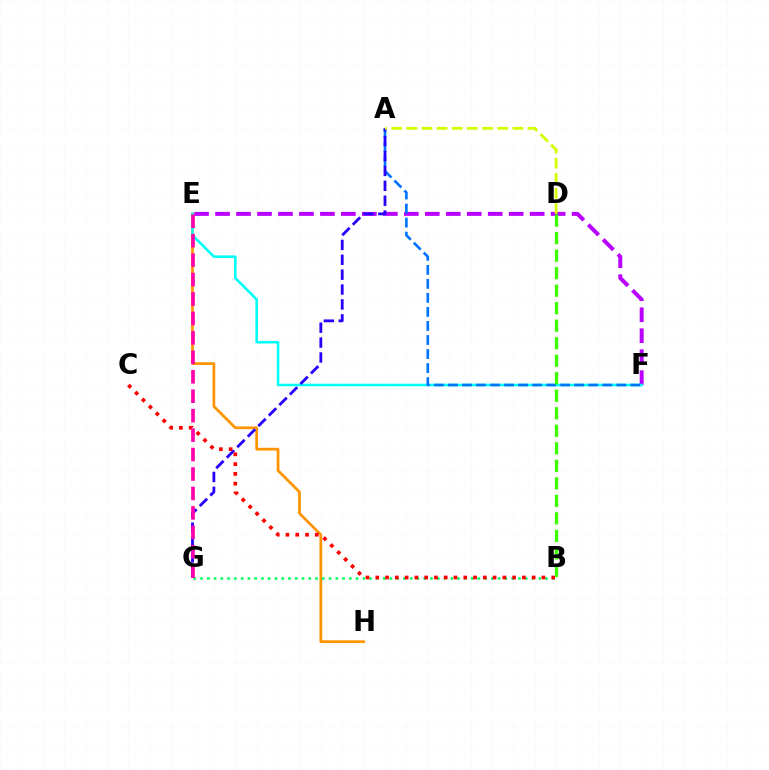{('E', 'F'): [{'color': '#b900ff', 'line_style': 'dashed', 'thickness': 2.85}, {'color': '#00fff6', 'line_style': 'solid', 'thickness': 1.85}], ('E', 'H'): [{'color': '#ff9400', 'line_style': 'solid', 'thickness': 1.97}], ('B', 'G'): [{'color': '#00ff5c', 'line_style': 'dotted', 'thickness': 1.84}], ('A', 'F'): [{'color': '#0074ff', 'line_style': 'dashed', 'thickness': 1.91}], ('A', 'G'): [{'color': '#2500ff', 'line_style': 'dashed', 'thickness': 2.02}], ('B', 'C'): [{'color': '#ff0000', 'line_style': 'dotted', 'thickness': 2.66}], ('A', 'D'): [{'color': '#d1ff00', 'line_style': 'dashed', 'thickness': 2.06}], ('B', 'D'): [{'color': '#3dff00', 'line_style': 'dashed', 'thickness': 2.38}], ('E', 'G'): [{'color': '#ff00ac', 'line_style': 'dashed', 'thickness': 2.64}]}